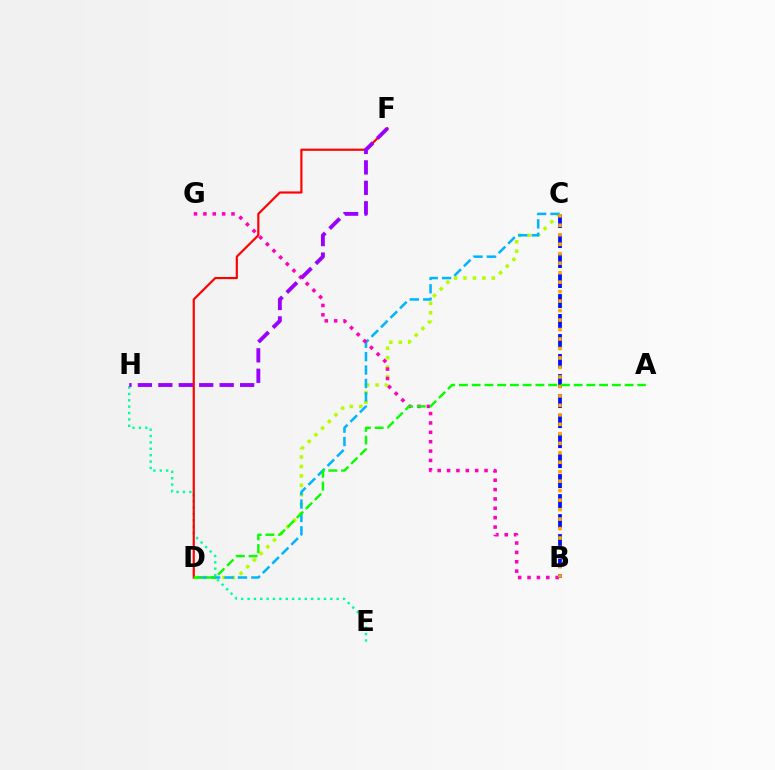{('C', 'D'): [{'color': '#b3ff00', 'line_style': 'dotted', 'thickness': 2.56}, {'color': '#00b5ff', 'line_style': 'dashed', 'thickness': 1.82}], ('B', 'C'): [{'color': '#0010ff', 'line_style': 'dashed', 'thickness': 2.72}, {'color': '#ffa500', 'line_style': 'dotted', 'thickness': 2.58}], ('B', 'G'): [{'color': '#ff00bd', 'line_style': 'dotted', 'thickness': 2.55}], ('E', 'H'): [{'color': '#00ff9d', 'line_style': 'dotted', 'thickness': 1.73}], ('D', 'F'): [{'color': '#ff0000', 'line_style': 'solid', 'thickness': 1.56}], ('F', 'H'): [{'color': '#9b00ff', 'line_style': 'dashed', 'thickness': 2.78}], ('A', 'D'): [{'color': '#08ff00', 'line_style': 'dashed', 'thickness': 1.73}]}